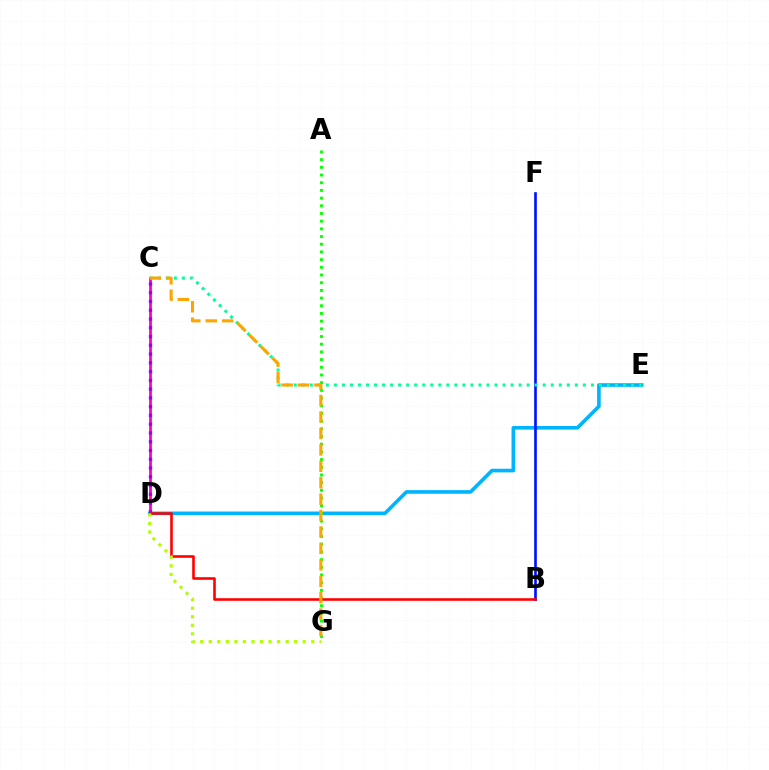{('D', 'E'): [{'color': '#00b5ff', 'line_style': 'solid', 'thickness': 2.61}], ('C', 'D'): [{'color': '#ff00bd', 'line_style': 'solid', 'thickness': 2.0}, {'color': '#9b00ff', 'line_style': 'dotted', 'thickness': 2.38}], ('A', 'G'): [{'color': '#08ff00', 'line_style': 'dotted', 'thickness': 2.09}], ('B', 'F'): [{'color': '#0010ff', 'line_style': 'solid', 'thickness': 1.91}], ('C', 'E'): [{'color': '#00ff9d', 'line_style': 'dotted', 'thickness': 2.18}], ('B', 'D'): [{'color': '#ff0000', 'line_style': 'solid', 'thickness': 1.87}], ('D', 'G'): [{'color': '#b3ff00', 'line_style': 'dotted', 'thickness': 2.32}], ('C', 'G'): [{'color': '#ffa500', 'line_style': 'dashed', 'thickness': 2.23}]}